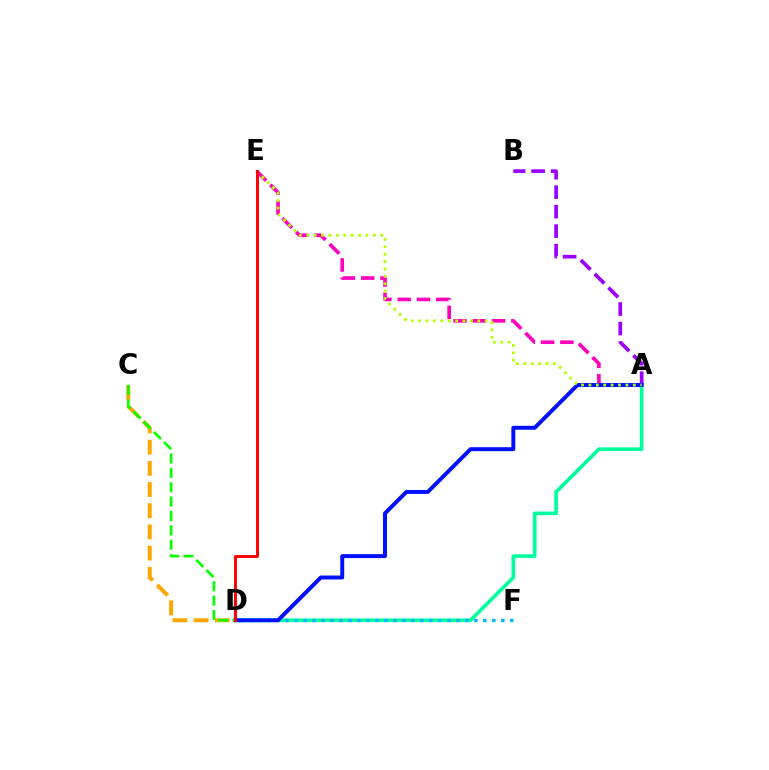{('C', 'D'): [{'color': '#ffa500', 'line_style': 'dashed', 'thickness': 2.88}, {'color': '#08ff00', 'line_style': 'dashed', 'thickness': 1.95}], ('A', 'E'): [{'color': '#ff00bd', 'line_style': 'dashed', 'thickness': 2.62}, {'color': '#b3ff00', 'line_style': 'dotted', 'thickness': 2.01}], ('A', 'D'): [{'color': '#00ff9d', 'line_style': 'solid', 'thickness': 2.61}, {'color': '#0010ff', 'line_style': 'solid', 'thickness': 2.84}], ('A', 'B'): [{'color': '#9b00ff', 'line_style': 'dashed', 'thickness': 2.65}], ('D', 'F'): [{'color': '#00b5ff', 'line_style': 'dotted', 'thickness': 2.44}], ('D', 'E'): [{'color': '#ff0000', 'line_style': 'solid', 'thickness': 2.13}]}